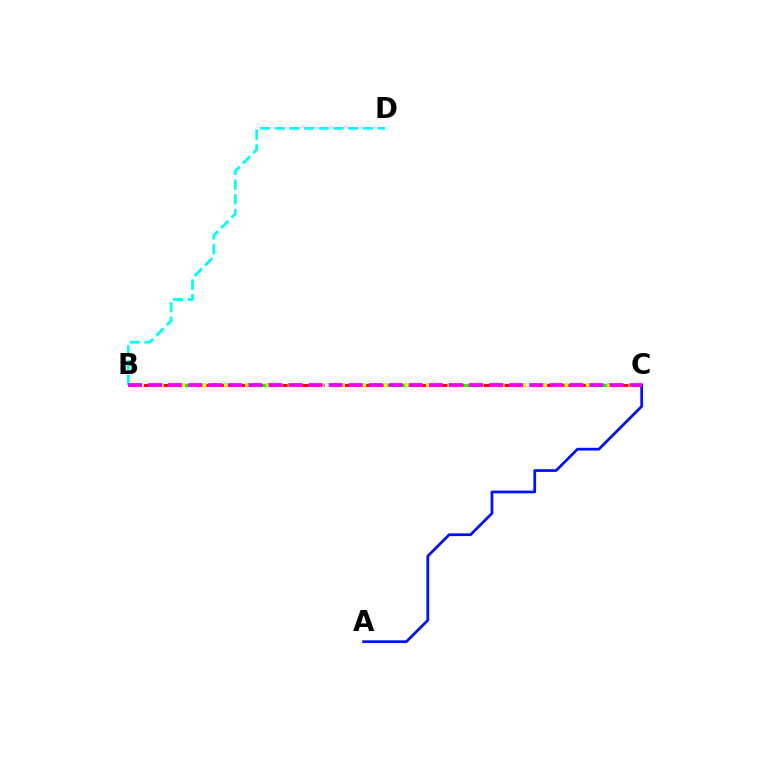{('B', 'C'): [{'color': '#08ff00', 'line_style': 'dashed', 'thickness': 2.28}, {'color': '#ff0000', 'line_style': 'dashed', 'thickness': 2.1}, {'color': '#fcf500', 'line_style': 'dotted', 'thickness': 2.89}, {'color': '#ee00ff', 'line_style': 'dashed', 'thickness': 2.73}], ('B', 'D'): [{'color': '#00fff6', 'line_style': 'dashed', 'thickness': 2.0}], ('A', 'C'): [{'color': '#0010ff', 'line_style': 'solid', 'thickness': 1.97}]}